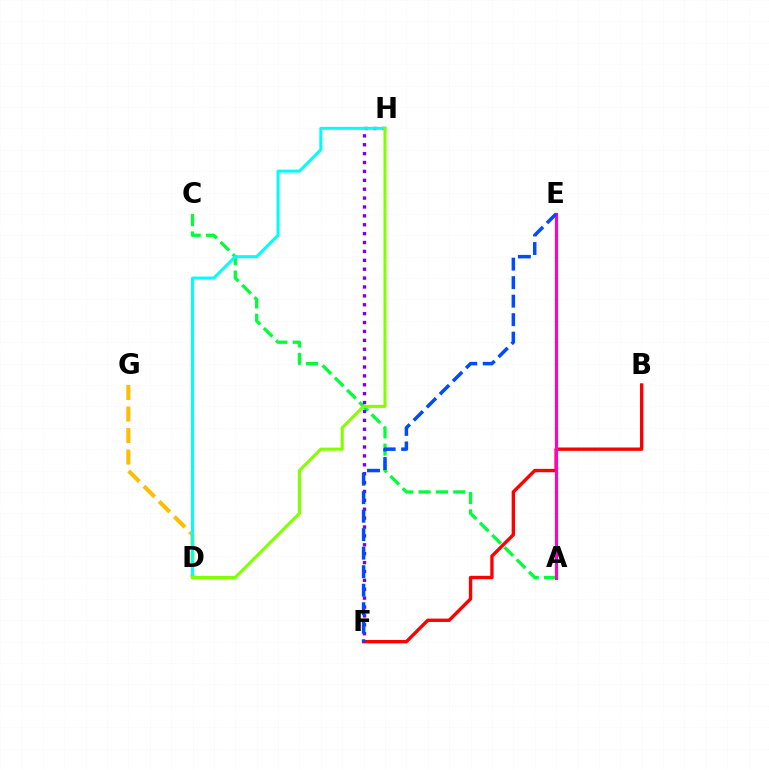{('A', 'C'): [{'color': '#00ff39', 'line_style': 'dashed', 'thickness': 2.36}], ('B', 'F'): [{'color': '#ff0000', 'line_style': 'solid', 'thickness': 2.43}], ('F', 'H'): [{'color': '#7200ff', 'line_style': 'dotted', 'thickness': 2.42}], ('A', 'E'): [{'color': '#ff00cf', 'line_style': 'solid', 'thickness': 2.26}], ('D', 'G'): [{'color': '#ffbd00', 'line_style': 'dashed', 'thickness': 2.92}], ('D', 'H'): [{'color': '#00fff6', 'line_style': 'solid', 'thickness': 2.17}, {'color': '#84ff00', 'line_style': 'solid', 'thickness': 2.24}], ('E', 'F'): [{'color': '#004bff', 'line_style': 'dashed', 'thickness': 2.51}]}